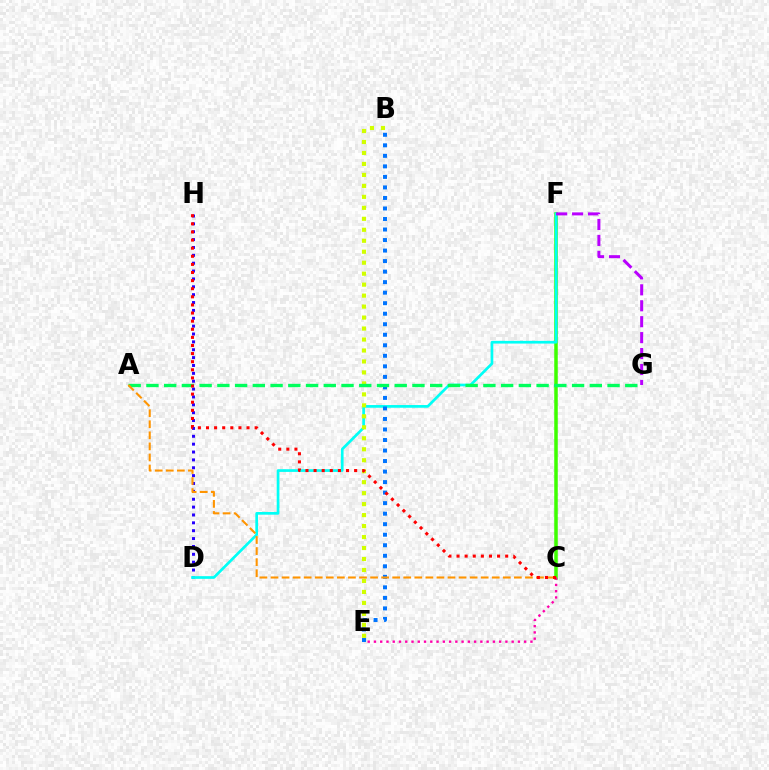{('C', 'F'): [{'color': '#3dff00', 'line_style': 'solid', 'thickness': 2.53}], ('D', 'H'): [{'color': '#2500ff', 'line_style': 'dotted', 'thickness': 2.14}], ('C', 'E'): [{'color': '#ff00ac', 'line_style': 'dotted', 'thickness': 1.7}], ('D', 'F'): [{'color': '#00fff6', 'line_style': 'solid', 'thickness': 1.94}], ('B', 'E'): [{'color': '#d1ff00', 'line_style': 'dotted', 'thickness': 2.98}, {'color': '#0074ff', 'line_style': 'dotted', 'thickness': 2.86}], ('F', 'G'): [{'color': '#b900ff', 'line_style': 'dashed', 'thickness': 2.16}], ('A', 'G'): [{'color': '#00ff5c', 'line_style': 'dashed', 'thickness': 2.41}], ('A', 'C'): [{'color': '#ff9400', 'line_style': 'dashed', 'thickness': 1.5}], ('C', 'H'): [{'color': '#ff0000', 'line_style': 'dotted', 'thickness': 2.2}]}